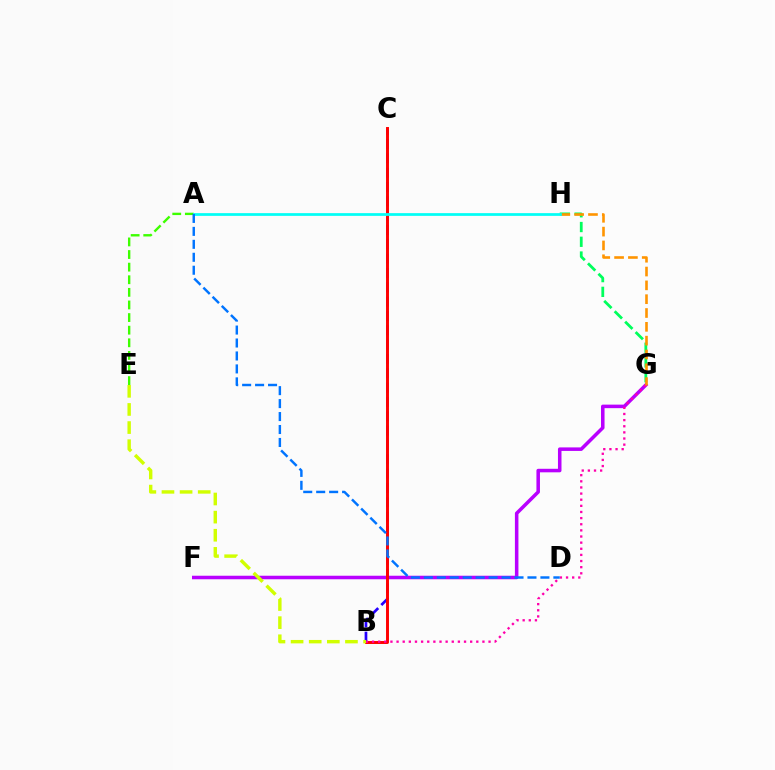{('A', 'E'): [{'color': '#3dff00', 'line_style': 'dashed', 'thickness': 1.71}], ('F', 'G'): [{'color': '#b900ff', 'line_style': 'solid', 'thickness': 2.54}], ('B', 'C'): [{'color': '#2500ff', 'line_style': 'dashed', 'thickness': 1.95}, {'color': '#ff0000', 'line_style': 'solid', 'thickness': 2.12}], ('G', 'H'): [{'color': '#00ff5c', 'line_style': 'dashed', 'thickness': 2.0}, {'color': '#ff9400', 'line_style': 'dashed', 'thickness': 1.88}], ('B', 'G'): [{'color': '#ff00ac', 'line_style': 'dotted', 'thickness': 1.67}], ('B', 'E'): [{'color': '#d1ff00', 'line_style': 'dashed', 'thickness': 2.46}], ('A', 'H'): [{'color': '#00fff6', 'line_style': 'solid', 'thickness': 1.96}], ('A', 'D'): [{'color': '#0074ff', 'line_style': 'dashed', 'thickness': 1.76}]}